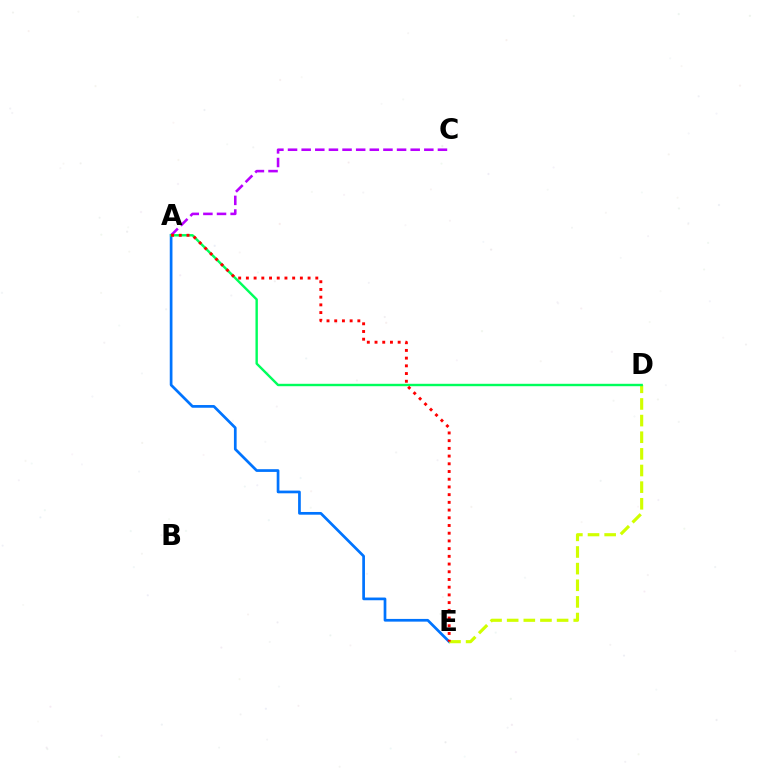{('A', 'C'): [{'color': '#b900ff', 'line_style': 'dashed', 'thickness': 1.85}], ('A', 'E'): [{'color': '#0074ff', 'line_style': 'solid', 'thickness': 1.95}, {'color': '#ff0000', 'line_style': 'dotted', 'thickness': 2.1}], ('D', 'E'): [{'color': '#d1ff00', 'line_style': 'dashed', 'thickness': 2.26}], ('A', 'D'): [{'color': '#00ff5c', 'line_style': 'solid', 'thickness': 1.73}]}